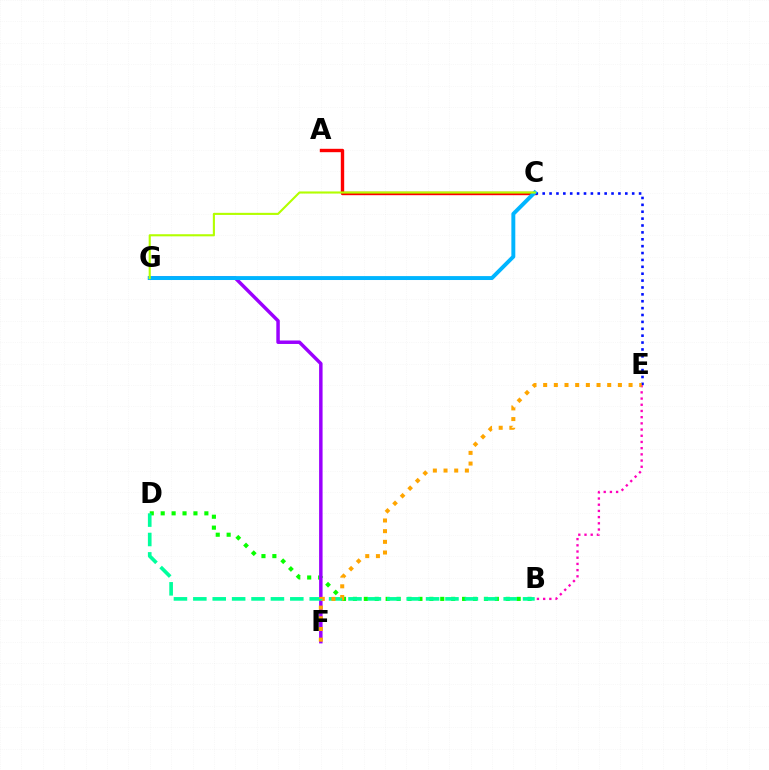{('B', 'D'): [{'color': '#08ff00', 'line_style': 'dotted', 'thickness': 2.97}, {'color': '#00ff9d', 'line_style': 'dashed', 'thickness': 2.63}], ('F', 'G'): [{'color': '#9b00ff', 'line_style': 'solid', 'thickness': 2.5}], ('A', 'C'): [{'color': '#ff0000', 'line_style': 'solid', 'thickness': 2.43}], ('C', 'E'): [{'color': '#0010ff', 'line_style': 'dotted', 'thickness': 1.87}], ('B', 'E'): [{'color': '#ff00bd', 'line_style': 'dotted', 'thickness': 1.68}], ('C', 'G'): [{'color': '#00b5ff', 'line_style': 'solid', 'thickness': 2.82}, {'color': '#b3ff00', 'line_style': 'solid', 'thickness': 1.52}], ('E', 'F'): [{'color': '#ffa500', 'line_style': 'dotted', 'thickness': 2.9}]}